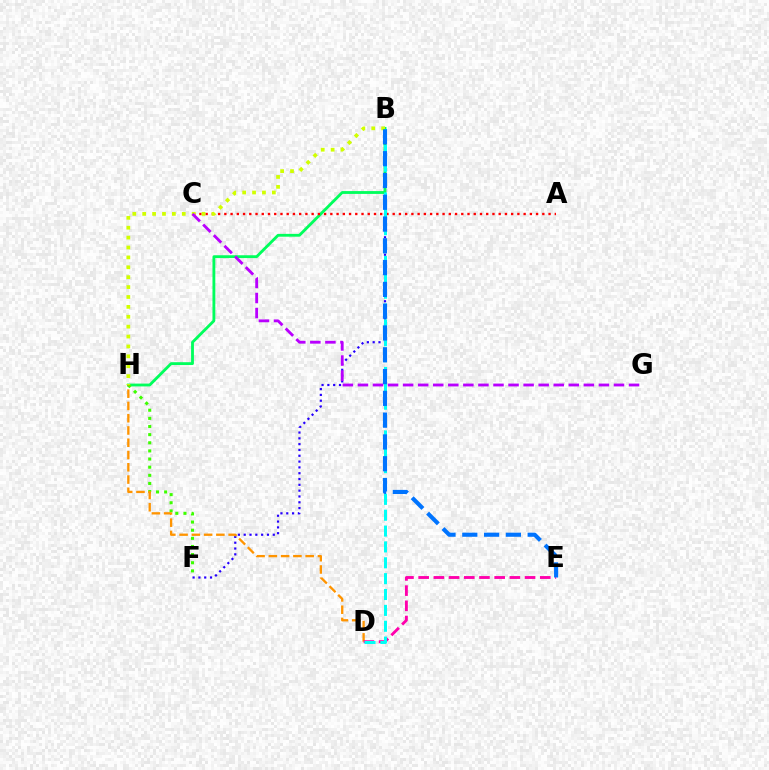{('B', 'F'): [{'color': '#2500ff', 'line_style': 'dotted', 'thickness': 1.58}], ('B', 'H'): [{'color': '#00ff5c', 'line_style': 'solid', 'thickness': 2.04}, {'color': '#d1ff00', 'line_style': 'dotted', 'thickness': 2.69}], ('F', 'H'): [{'color': '#3dff00', 'line_style': 'dotted', 'thickness': 2.21}], ('D', 'H'): [{'color': '#ff9400', 'line_style': 'dashed', 'thickness': 1.67}], ('A', 'C'): [{'color': '#ff0000', 'line_style': 'dotted', 'thickness': 1.69}], ('D', 'E'): [{'color': '#ff00ac', 'line_style': 'dashed', 'thickness': 2.06}], ('C', 'G'): [{'color': '#b900ff', 'line_style': 'dashed', 'thickness': 2.05}], ('B', 'D'): [{'color': '#00fff6', 'line_style': 'dashed', 'thickness': 2.15}], ('B', 'E'): [{'color': '#0074ff', 'line_style': 'dashed', 'thickness': 2.96}]}